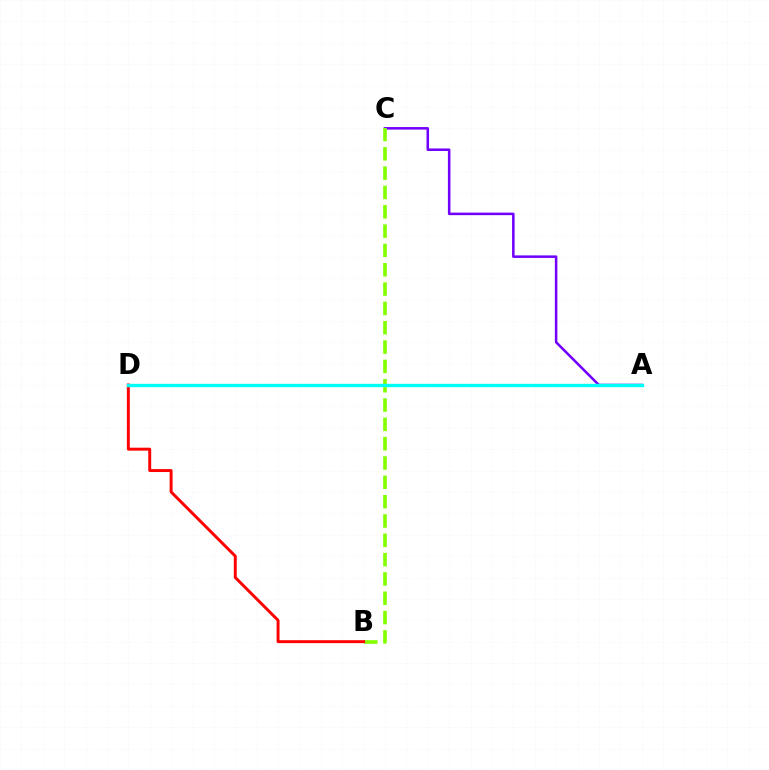{('A', 'C'): [{'color': '#7200ff', 'line_style': 'solid', 'thickness': 1.83}], ('B', 'C'): [{'color': '#84ff00', 'line_style': 'dashed', 'thickness': 2.63}], ('B', 'D'): [{'color': '#ff0000', 'line_style': 'solid', 'thickness': 2.12}], ('A', 'D'): [{'color': '#00fff6', 'line_style': 'solid', 'thickness': 2.41}]}